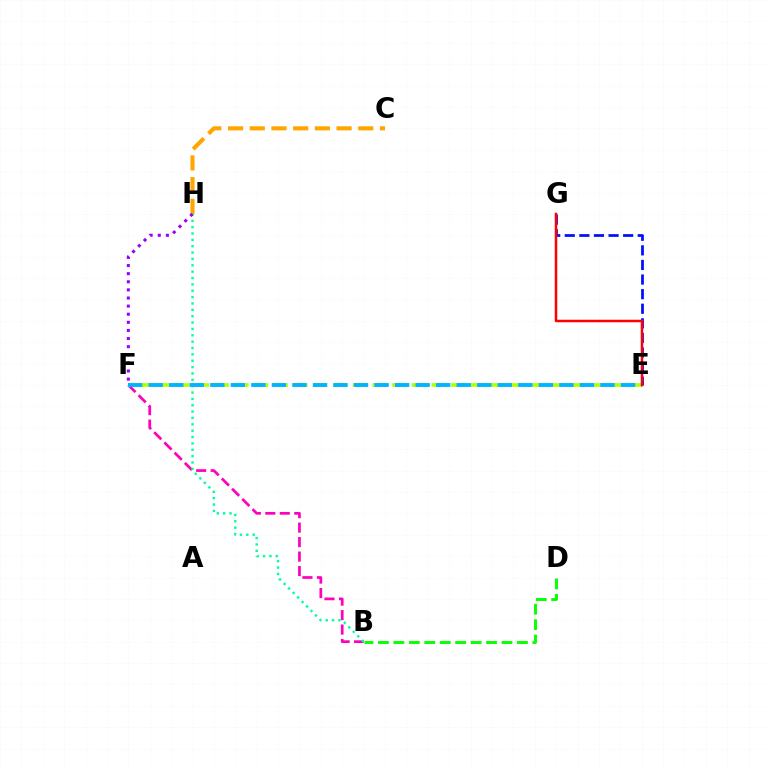{('B', 'F'): [{'color': '#ff00bd', 'line_style': 'dashed', 'thickness': 1.97}], ('B', 'H'): [{'color': '#00ff9d', 'line_style': 'dotted', 'thickness': 1.73}], ('B', 'D'): [{'color': '#08ff00', 'line_style': 'dashed', 'thickness': 2.1}], ('E', 'F'): [{'color': '#b3ff00', 'line_style': 'dashed', 'thickness': 2.67}, {'color': '#00b5ff', 'line_style': 'dashed', 'thickness': 2.79}], ('E', 'G'): [{'color': '#0010ff', 'line_style': 'dashed', 'thickness': 1.98}, {'color': '#ff0000', 'line_style': 'solid', 'thickness': 1.8}], ('C', 'H'): [{'color': '#ffa500', 'line_style': 'dashed', 'thickness': 2.95}], ('F', 'H'): [{'color': '#9b00ff', 'line_style': 'dotted', 'thickness': 2.2}]}